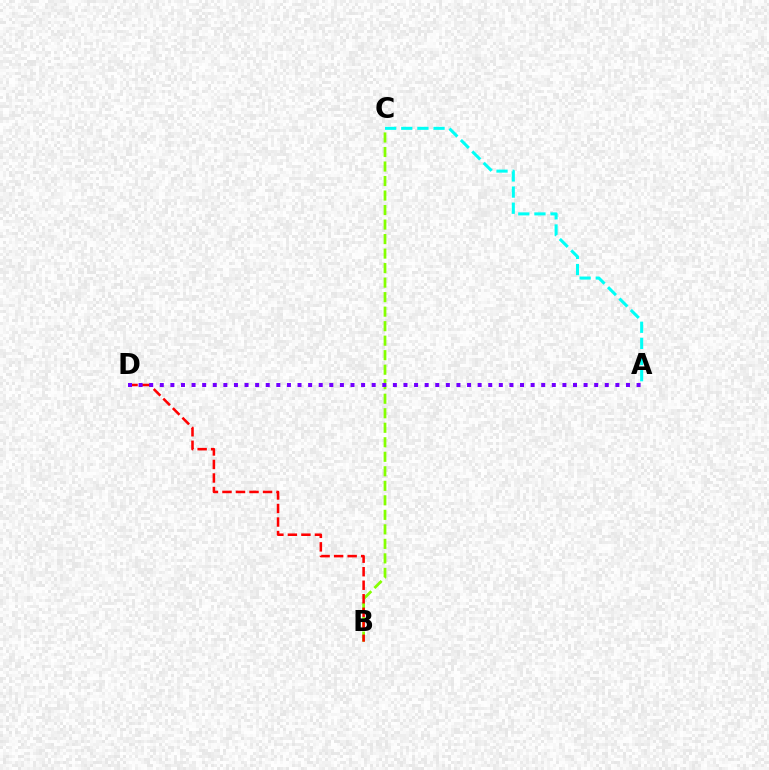{('A', 'C'): [{'color': '#00fff6', 'line_style': 'dashed', 'thickness': 2.19}], ('B', 'C'): [{'color': '#84ff00', 'line_style': 'dashed', 'thickness': 1.97}], ('B', 'D'): [{'color': '#ff0000', 'line_style': 'dashed', 'thickness': 1.84}], ('A', 'D'): [{'color': '#7200ff', 'line_style': 'dotted', 'thickness': 2.88}]}